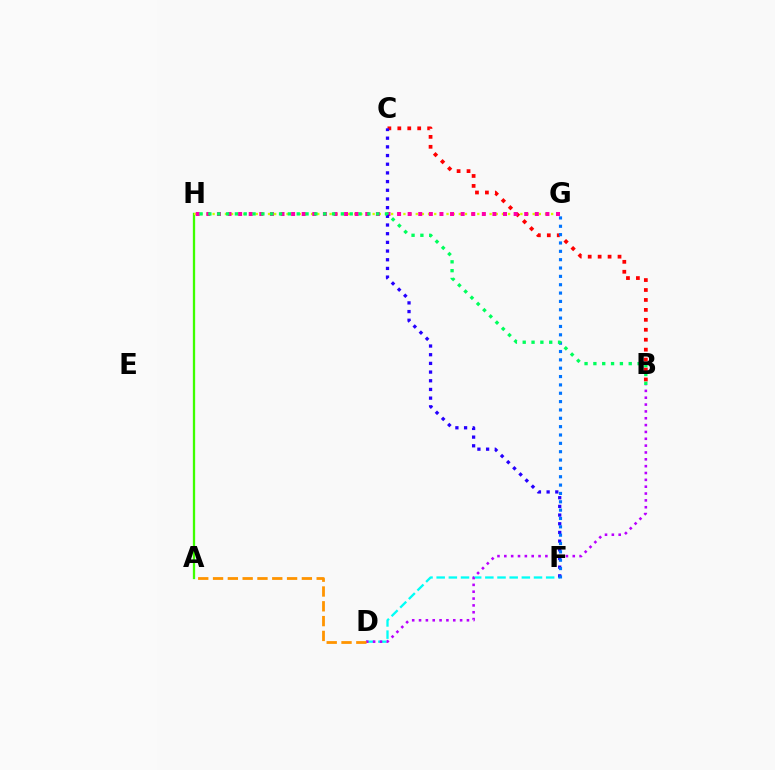{('A', 'H'): [{'color': '#3dff00', 'line_style': 'solid', 'thickness': 1.65}], ('D', 'F'): [{'color': '#00fff6', 'line_style': 'dashed', 'thickness': 1.65}], ('G', 'H'): [{'color': '#d1ff00', 'line_style': 'dotted', 'thickness': 1.67}, {'color': '#ff00ac', 'line_style': 'dotted', 'thickness': 2.88}], ('B', 'C'): [{'color': '#ff0000', 'line_style': 'dotted', 'thickness': 2.7}], ('B', 'D'): [{'color': '#b900ff', 'line_style': 'dotted', 'thickness': 1.86}], ('A', 'D'): [{'color': '#ff9400', 'line_style': 'dashed', 'thickness': 2.01}], ('C', 'F'): [{'color': '#2500ff', 'line_style': 'dotted', 'thickness': 2.36}], ('F', 'G'): [{'color': '#0074ff', 'line_style': 'dotted', 'thickness': 2.27}], ('B', 'H'): [{'color': '#00ff5c', 'line_style': 'dotted', 'thickness': 2.4}]}